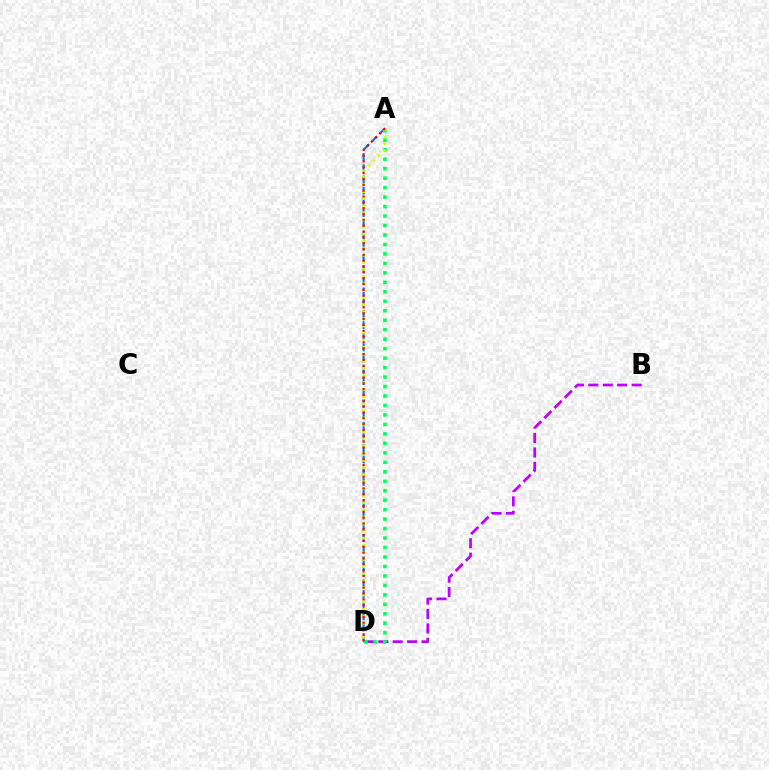{('B', 'D'): [{'color': '#b900ff', 'line_style': 'dashed', 'thickness': 1.96}], ('A', 'D'): [{'color': '#0074ff', 'line_style': 'dashed', 'thickness': 1.52}, {'color': '#00ff5c', 'line_style': 'dotted', 'thickness': 2.57}, {'color': '#d1ff00', 'line_style': 'dotted', 'thickness': 1.92}, {'color': '#ff0000', 'line_style': 'dotted', 'thickness': 1.59}]}